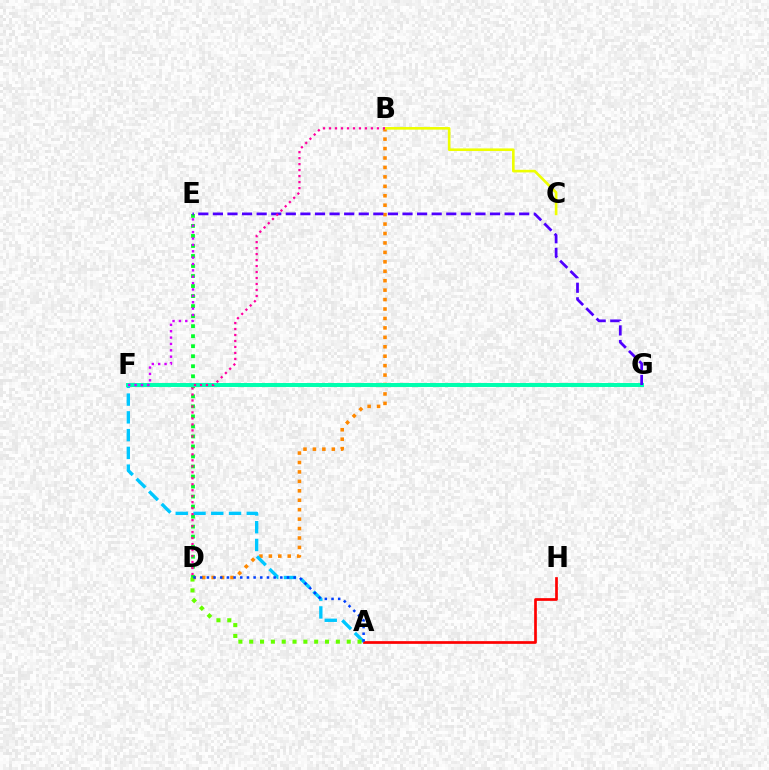{('A', 'H'): [{'color': '#ff0000', 'line_style': 'solid', 'thickness': 1.95}], ('B', 'D'): [{'color': '#ff8800', 'line_style': 'dotted', 'thickness': 2.56}, {'color': '#ff00a0', 'line_style': 'dotted', 'thickness': 1.63}], ('D', 'E'): [{'color': '#00ff27', 'line_style': 'dotted', 'thickness': 2.72}], ('A', 'F'): [{'color': '#00c7ff', 'line_style': 'dashed', 'thickness': 2.41}], ('A', 'D'): [{'color': '#66ff00', 'line_style': 'dotted', 'thickness': 2.94}, {'color': '#003fff', 'line_style': 'dotted', 'thickness': 1.81}], ('F', 'G'): [{'color': '#00ffaf', 'line_style': 'solid', 'thickness': 2.86}], ('E', 'G'): [{'color': '#4f00ff', 'line_style': 'dashed', 'thickness': 1.98}], ('B', 'C'): [{'color': '#eeff00', 'line_style': 'solid', 'thickness': 1.89}], ('E', 'F'): [{'color': '#d600ff', 'line_style': 'dotted', 'thickness': 1.73}]}